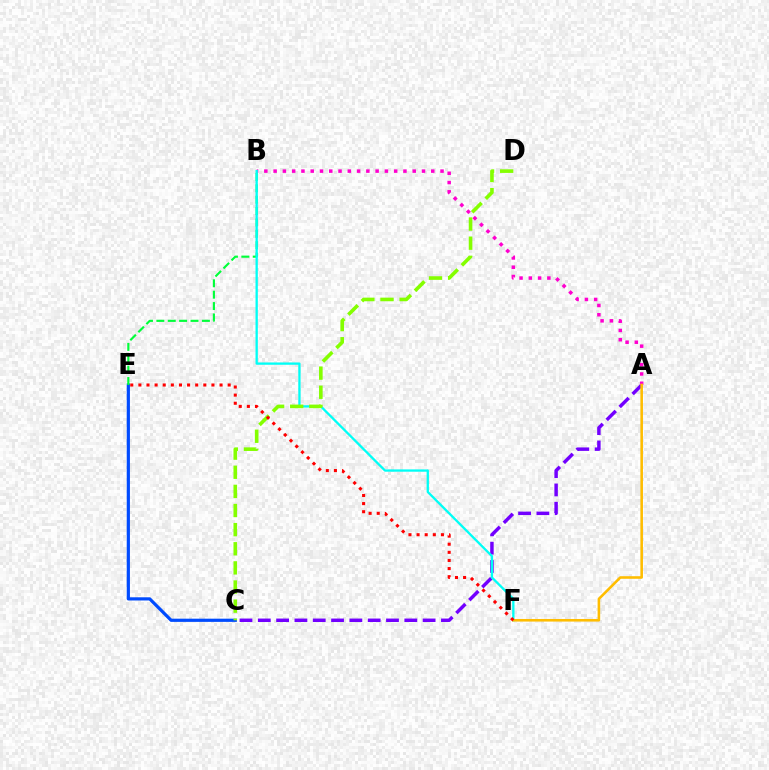{('C', 'E'): [{'color': '#004bff', 'line_style': 'solid', 'thickness': 2.3}], ('A', 'C'): [{'color': '#7200ff', 'line_style': 'dashed', 'thickness': 2.49}], ('A', 'B'): [{'color': '#ff00cf', 'line_style': 'dotted', 'thickness': 2.52}], ('B', 'E'): [{'color': '#00ff39', 'line_style': 'dashed', 'thickness': 1.55}], ('B', 'F'): [{'color': '#00fff6', 'line_style': 'solid', 'thickness': 1.66}], ('A', 'F'): [{'color': '#ffbd00', 'line_style': 'solid', 'thickness': 1.86}], ('C', 'D'): [{'color': '#84ff00', 'line_style': 'dashed', 'thickness': 2.6}], ('E', 'F'): [{'color': '#ff0000', 'line_style': 'dotted', 'thickness': 2.21}]}